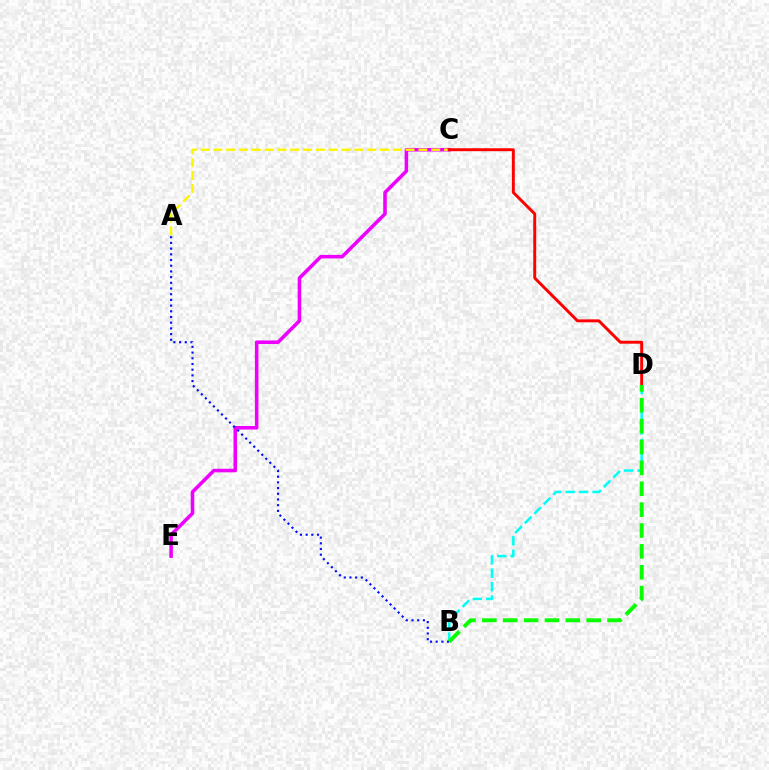{('B', 'D'): [{'color': '#00fff6', 'line_style': 'dashed', 'thickness': 1.83}, {'color': '#08ff00', 'line_style': 'dashed', 'thickness': 2.84}], ('C', 'E'): [{'color': '#ee00ff', 'line_style': 'solid', 'thickness': 2.56}], ('A', 'C'): [{'color': '#fcf500', 'line_style': 'dashed', 'thickness': 1.74}], ('A', 'B'): [{'color': '#0010ff', 'line_style': 'dotted', 'thickness': 1.55}], ('C', 'D'): [{'color': '#ff0000', 'line_style': 'solid', 'thickness': 2.12}]}